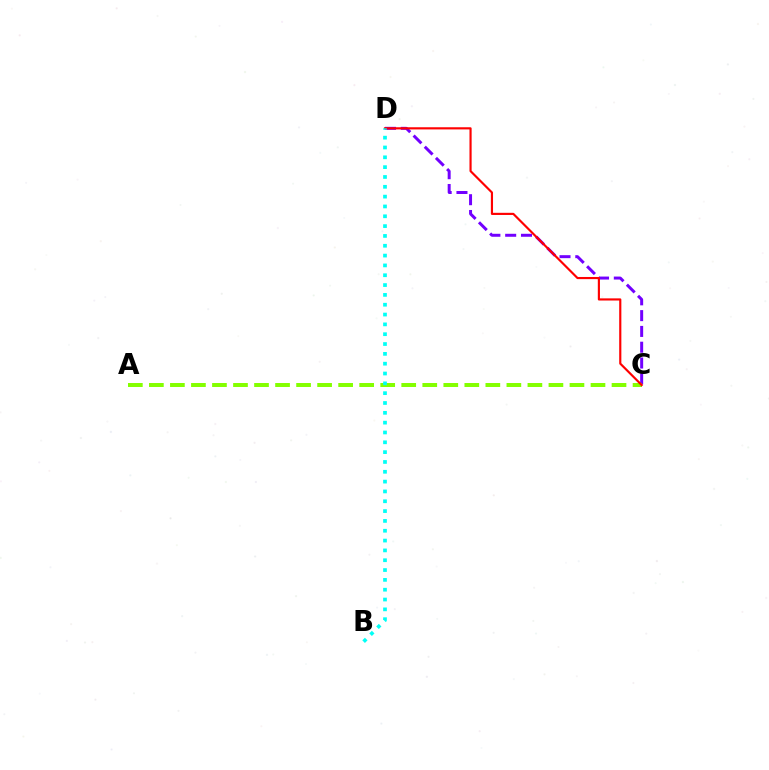{('C', 'D'): [{'color': '#7200ff', 'line_style': 'dashed', 'thickness': 2.15}, {'color': '#ff0000', 'line_style': 'solid', 'thickness': 1.55}], ('A', 'C'): [{'color': '#84ff00', 'line_style': 'dashed', 'thickness': 2.86}], ('B', 'D'): [{'color': '#00fff6', 'line_style': 'dotted', 'thickness': 2.67}]}